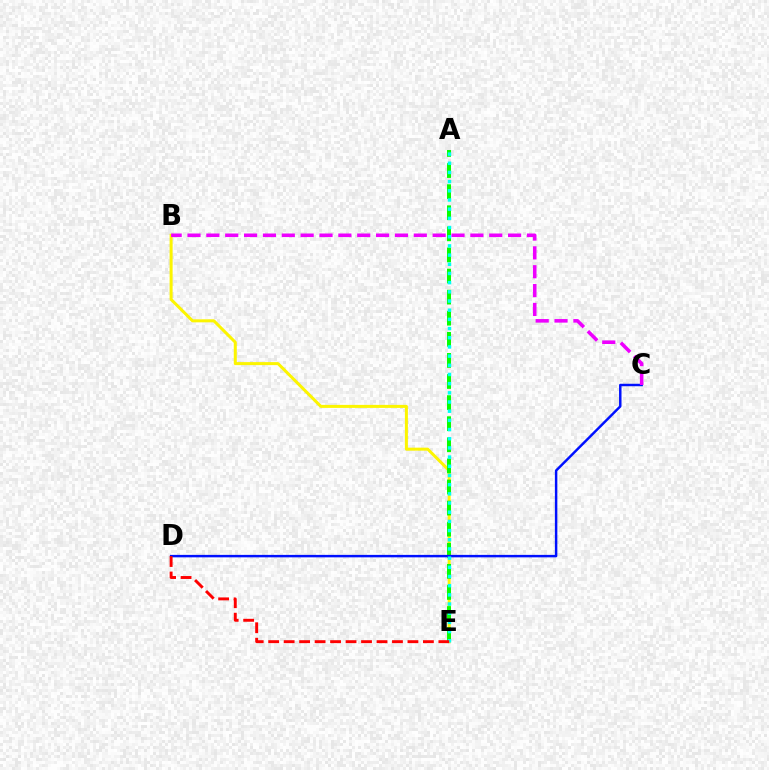{('B', 'E'): [{'color': '#fcf500', 'line_style': 'solid', 'thickness': 2.17}], ('A', 'E'): [{'color': '#08ff00', 'line_style': 'dashed', 'thickness': 2.87}, {'color': '#00fff6', 'line_style': 'dotted', 'thickness': 2.49}], ('C', 'D'): [{'color': '#0010ff', 'line_style': 'solid', 'thickness': 1.77}], ('D', 'E'): [{'color': '#ff0000', 'line_style': 'dashed', 'thickness': 2.1}], ('B', 'C'): [{'color': '#ee00ff', 'line_style': 'dashed', 'thickness': 2.56}]}